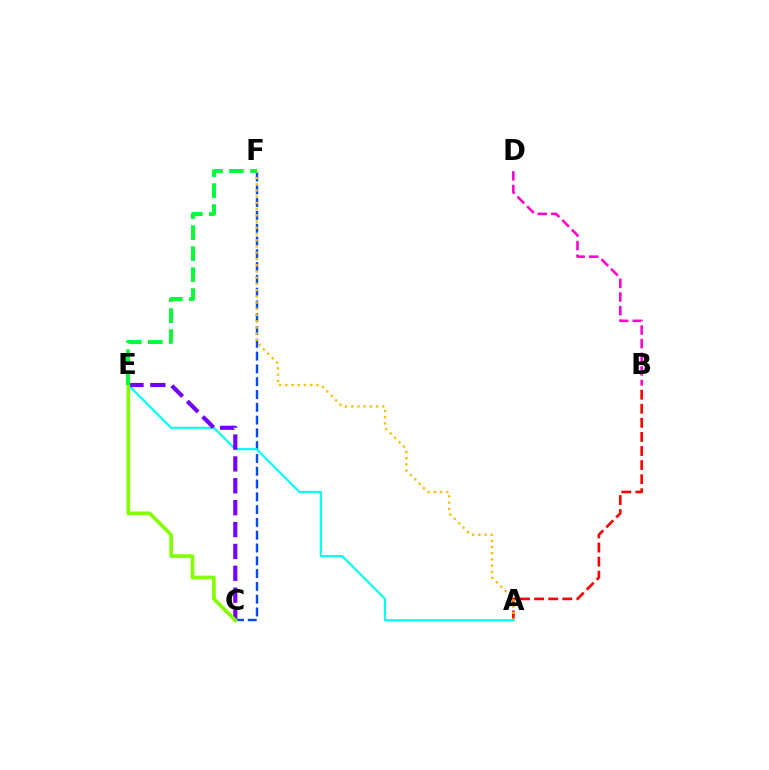{('A', 'B'): [{'color': '#ff0000', 'line_style': 'dashed', 'thickness': 1.91}], ('C', 'F'): [{'color': '#004bff', 'line_style': 'dashed', 'thickness': 1.74}], ('A', 'F'): [{'color': '#ffbd00', 'line_style': 'dotted', 'thickness': 1.69}], ('A', 'E'): [{'color': '#00fff6', 'line_style': 'solid', 'thickness': 1.55}], ('C', 'E'): [{'color': '#7200ff', 'line_style': 'dashed', 'thickness': 2.97}, {'color': '#84ff00', 'line_style': 'solid', 'thickness': 2.65}], ('E', 'F'): [{'color': '#00ff39', 'line_style': 'dashed', 'thickness': 2.85}], ('B', 'D'): [{'color': '#ff00cf', 'line_style': 'dashed', 'thickness': 1.85}]}